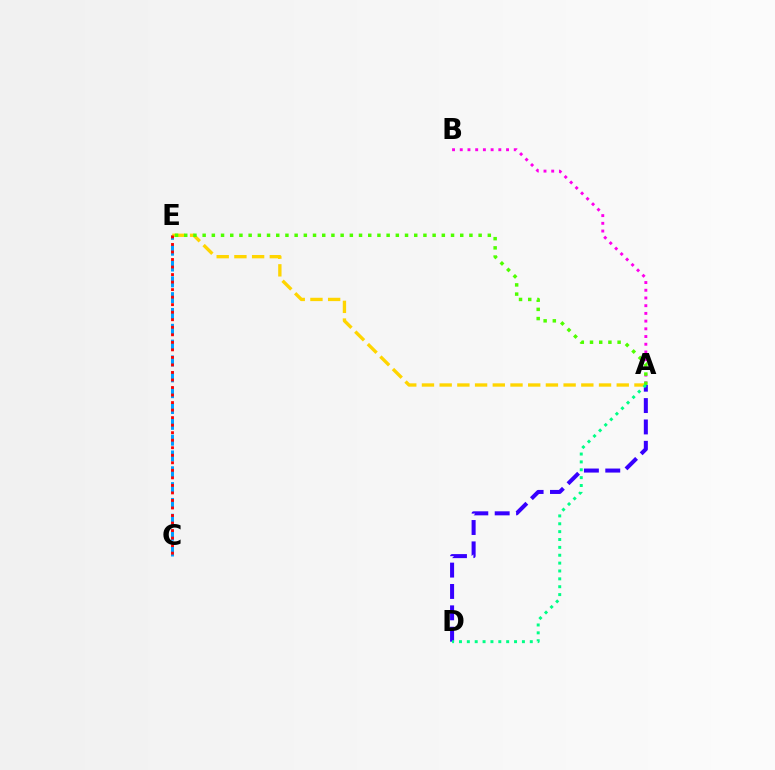{('A', 'D'): [{'color': '#3700ff', 'line_style': 'dashed', 'thickness': 2.9}, {'color': '#00ff86', 'line_style': 'dotted', 'thickness': 2.14}], ('A', 'B'): [{'color': '#ff00ed', 'line_style': 'dotted', 'thickness': 2.1}], ('C', 'E'): [{'color': '#009eff', 'line_style': 'dashed', 'thickness': 2.15}, {'color': '#ff0000', 'line_style': 'dotted', 'thickness': 2.05}], ('A', 'E'): [{'color': '#ffd500', 'line_style': 'dashed', 'thickness': 2.41}, {'color': '#4fff00', 'line_style': 'dotted', 'thickness': 2.5}]}